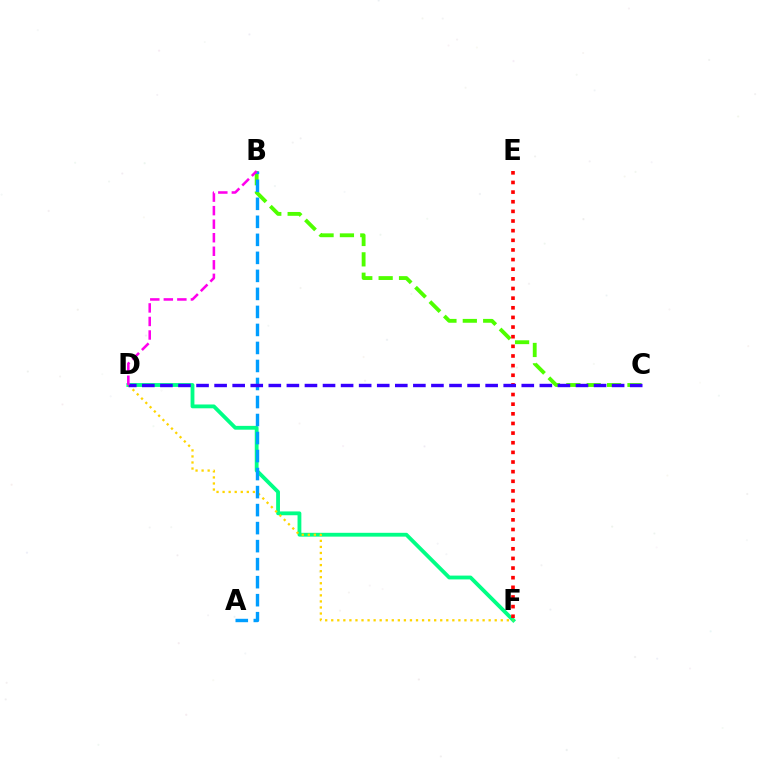{('D', 'F'): [{'color': '#00ff86', 'line_style': 'solid', 'thickness': 2.75}, {'color': '#ffd500', 'line_style': 'dotted', 'thickness': 1.65}], ('B', 'C'): [{'color': '#4fff00', 'line_style': 'dashed', 'thickness': 2.77}], ('A', 'B'): [{'color': '#009eff', 'line_style': 'dashed', 'thickness': 2.45}], ('E', 'F'): [{'color': '#ff0000', 'line_style': 'dotted', 'thickness': 2.62}], ('C', 'D'): [{'color': '#3700ff', 'line_style': 'dashed', 'thickness': 2.45}], ('B', 'D'): [{'color': '#ff00ed', 'line_style': 'dashed', 'thickness': 1.84}]}